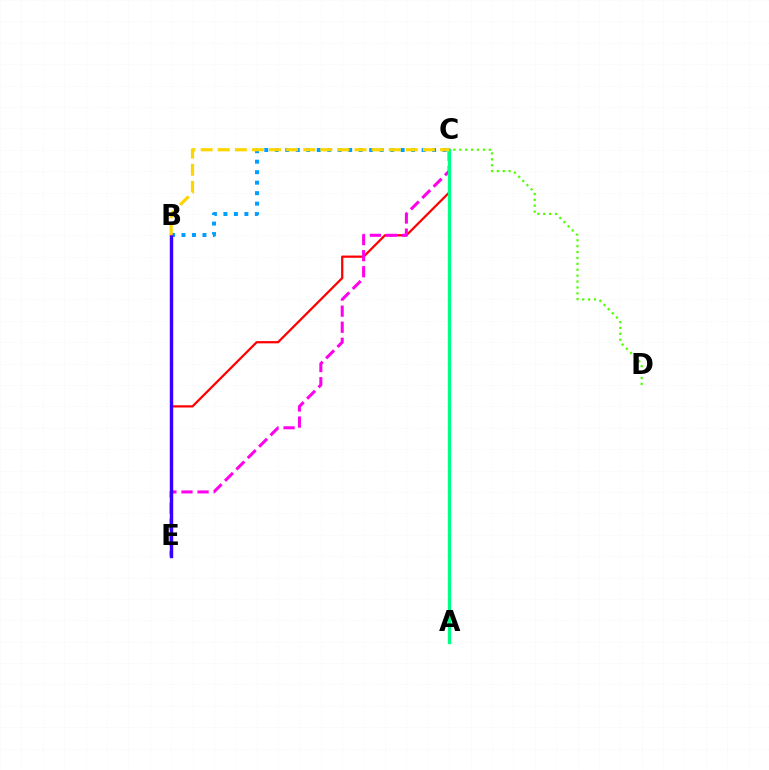{('C', 'E'): [{'color': '#ff0000', 'line_style': 'solid', 'thickness': 1.62}, {'color': '#ff00ed', 'line_style': 'dashed', 'thickness': 2.18}], ('B', 'C'): [{'color': '#009eff', 'line_style': 'dotted', 'thickness': 2.85}, {'color': '#ffd500', 'line_style': 'dashed', 'thickness': 2.32}], ('B', 'E'): [{'color': '#3700ff', 'line_style': 'solid', 'thickness': 2.45}], ('A', 'C'): [{'color': '#00ff86', 'line_style': 'solid', 'thickness': 2.39}], ('C', 'D'): [{'color': '#4fff00', 'line_style': 'dotted', 'thickness': 1.6}]}